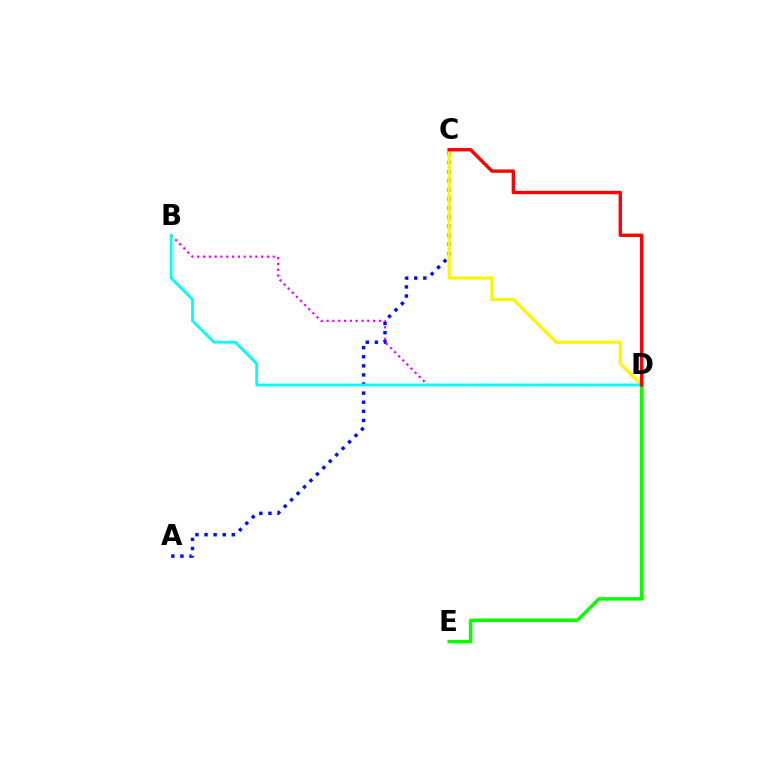{('B', 'D'): [{'color': '#ee00ff', 'line_style': 'dotted', 'thickness': 1.58}, {'color': '#00fff6', 'line_style': 'solid', 'thickness': 2.03}], ('A', 'C'): [{'color': '#0010ff', 'line_style': 'dotted', 'thickness': 2.47}], ('C', 'D'): [{'color': '#fcf500', 'line_style': 'solid', 'thickness': 2.31}, {'color': '#ff0000', 'line_style': 'solid', 'thickness': 2.44}], ('D', 'E'): [{'color': '#08ff00', 'line_style': 'solid', 'thickness': 2.5}]}